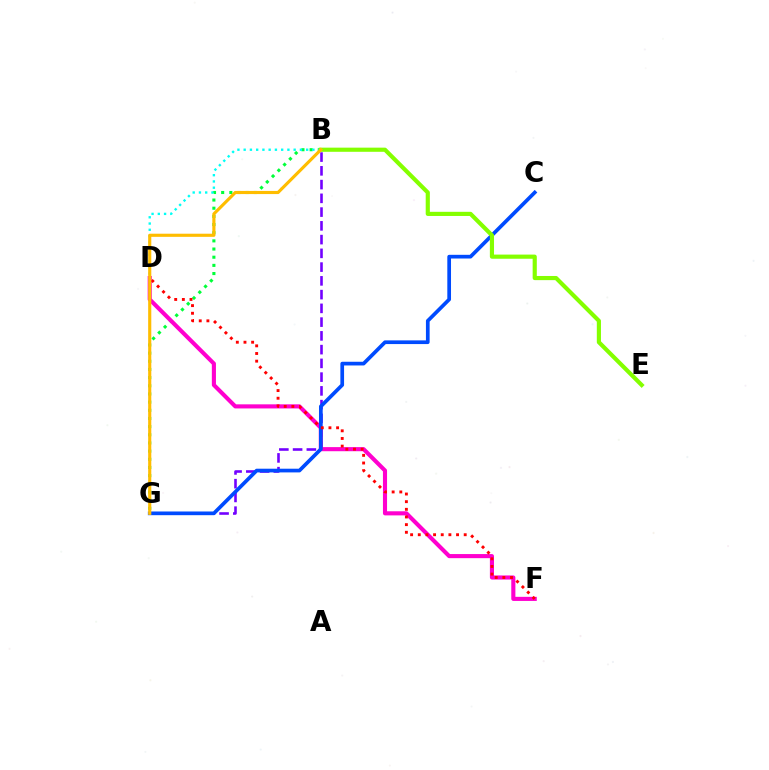{('B', 'G'): [{'color': '#00ff39', 'line_style': 'dotted', 'thickness': 2.22}, {'color': '#7200ff', 'line_style': 'dashed', 'thickness': 1.87}, {'color': '#ffbd00', 'line_style': 'solid', 'thickness': 2.26}], ('D', 'F'): [{'color': '#ff00cf', 'line_style': 'solid', 'thickness': 2.95}, {'color': '#ff0000', 'line_style': 'dotted', 'thickness': 2.08}], ('B', 'D'): [{'color': '#00fff6', 'line_style': 'dotted', 'thickness': 1.7}], ('C', 'G'): [{'color': '#004bff', 'line_style': 'solid', 'thickness': 2.66}], ('B', 'E'): [{'color': '#84ff00', 'line_style': 'solid', 'thickness': 2.99}]}